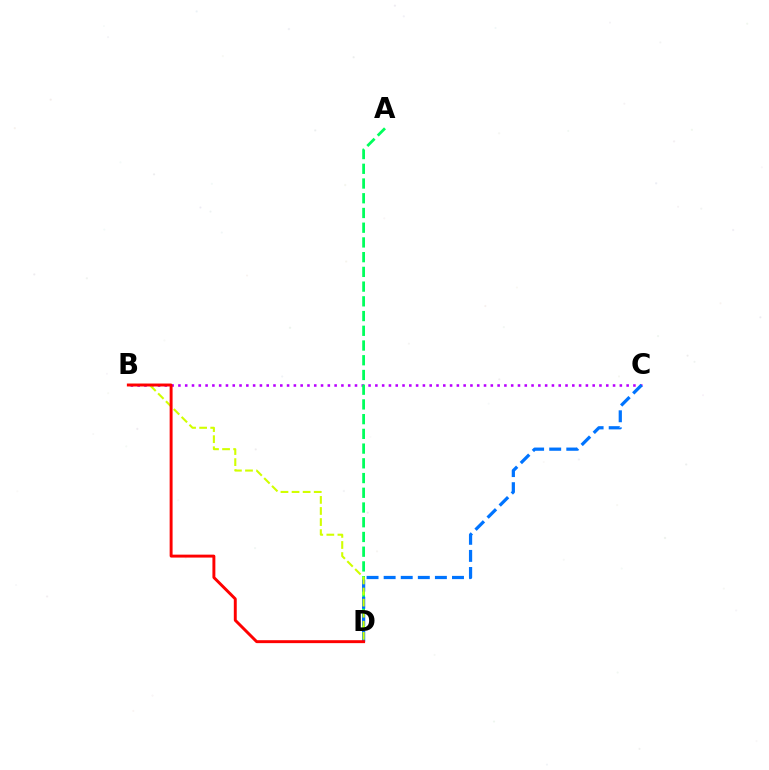{('B', 'C'): [{'color': '#b900ff', 'line_style': 'dotted', 'thickness': 1.85}], ('A', 'D'): [{'color': '#00ff5c', 'line_style': 'dashed', 'thickness': 2.0}], ('C', 'D'): [{'color': '#0074ff', 'line_style': 'dashed', 'thickness': 2.32}], ('B', 'D'): [{'color': '#d1ff00', 'line_style': 'dashed', 'thickness': 1.51}, {'color': '#ff0000', 'line_style': 'solid', 'thickness': 2.11}]}